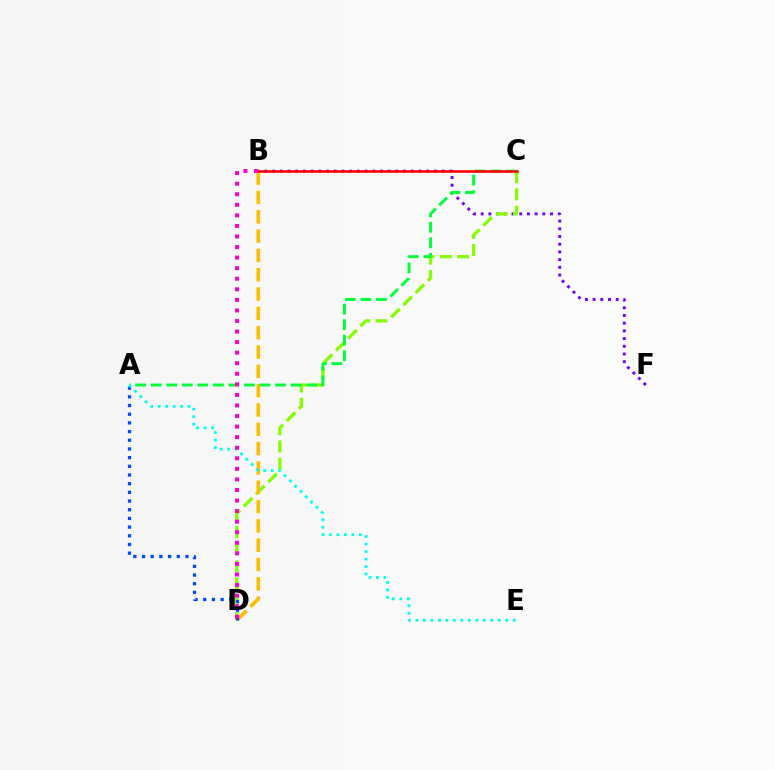{('B', 'F'): [{'color': '#7200ff', 'line_style': 'dotted', 'thickness': 2.09}], ('C', 'D'): [{'color': '#84ff00', 'line_style': 'dashed', 'thickness': 2.34}], ('B', 'D'): [{'color': '#ffbd00', 'line_style': 'dashed', 'thickness': 2.62}, {'color': '#ff00cf', 'line_style': 'dotted', 'thickness': 2.87}], ('A', 'C'): [{'color': '#00ff39', 'line_style': 'dashed', 'thickness': 2.11}], ('A', 'D'): [{'color': '#004bff', 'line_style': 'dotted', 'thickness': 2.36}], ('B', 'C'): [{'color': '#ff0000', 'line_style': 'solid', 'thickness': 1.84}], ('A', 'E'): [{'color': '#00fff6', 'line_style': 'dotted', 'thickness': 2.03}]}